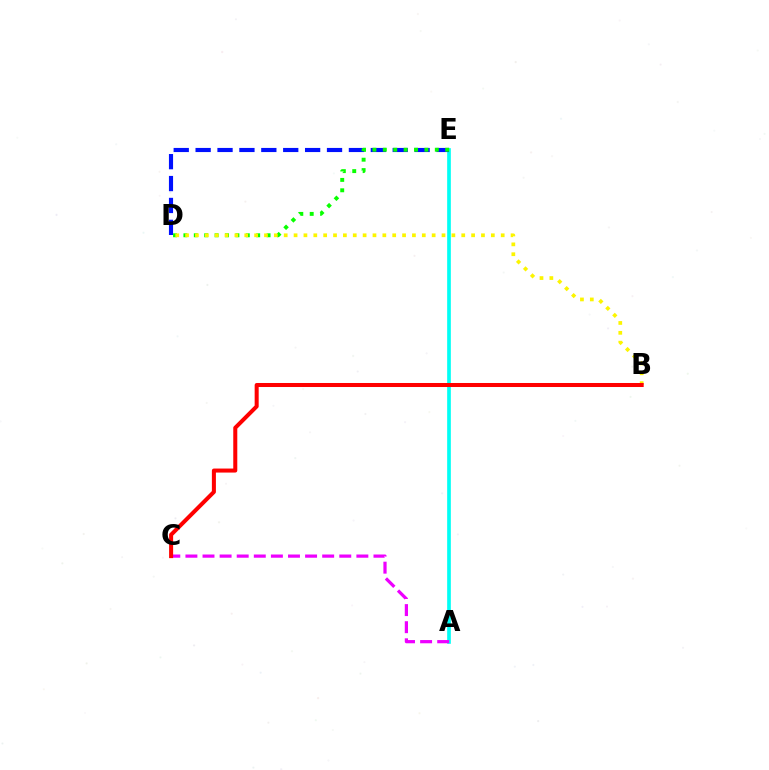{('A', 'E'): [{'color': '#00fff6', 'line_style': 'solid', 'thickness': 2.65}], ('D', 'E'): [{'color': '#0010ff', 'line_style': 'dashed', 'thickness': 2.97}, {'color': '#08ff00', 'line_style': 'dotted', 'thickness': 2.82}], ('A', 'C'): [{'color': '#ee00ff', 'line_style': 'dashed', 'thickness': 2.32}], ('B', 'D'): [{'color': '#fcf500', 'line_style': 'dotted', 'thickness': 2.68}], ('B', 'C'): [{'color': '#ff0000', 'line_style': 'solid', 'thickness': 2.9}]}